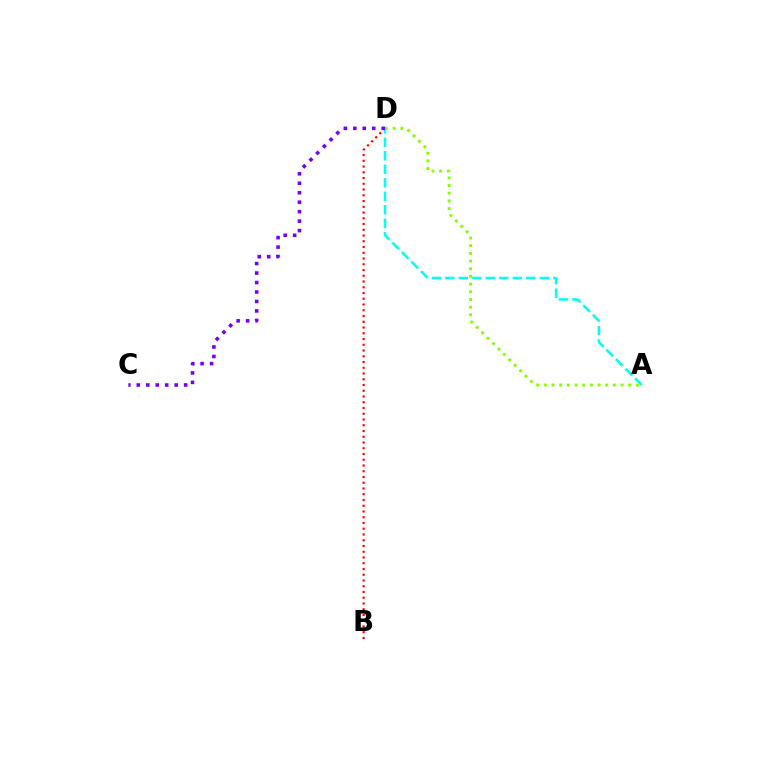{('A', 'D'): [{'color': '#84ff00', 'line_style': 'dotted', 'thickness': 2.08}, {'color': '#00fff6', 'line_style': 'dashed', 'thickness': 1.83}], ('B', 'D'): [{'color': '#ff0000', 'line_style': 'dotted', 'thickness': 1.56}], ('C', 'D'): [{'color': '#7200ff', 'line_style': 'dotted', 'thickness': 2.57}]}